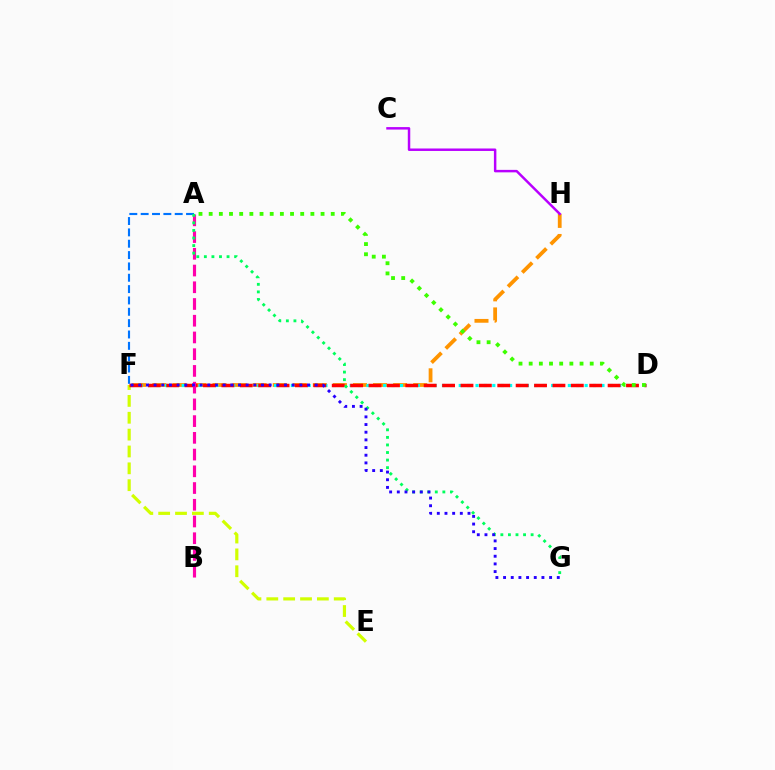{('F', 'H'): [{'color': '#ff9400', 'line_style': 'dashed', 'thickness': 2.73}], ('D', 'F'): [{'color': '#00fff6', 'line_style': 'dotted', 'thickness': 2.28}, {'color': '#ff0000', 'line_style': 'dashed', 'thickness': 2.5}], ('E', 'F'): [{'color': '#d1ff00', 'line_style': 'dashed', 'thickness': 2.29}], ('A', 'F'): [{'color': '#0074ff', 'line_style': 'dashed', 'thickness': 1.54}], ('A', 'B'): [{'color': '#ff00ac', 'line_style': 'dashed', 'thickness': 2.27}], ('A', 'G'): [{'color': '#00ff5c', 'line_style': 'dotted', 'thickness': 2.06}], ('F', 'G'): [{'color': '#2500ff', 'line_style': 'dotted', 'thickness': 2.08}], ('A', 'D'): [{'color': '#3dff00', 'line_style': 'dotted', 'thickness': 2.76}], ('C', 'H'): [{'color': '#b900ff', 'line_style': 'solid', 'thickness': 1.78}]}